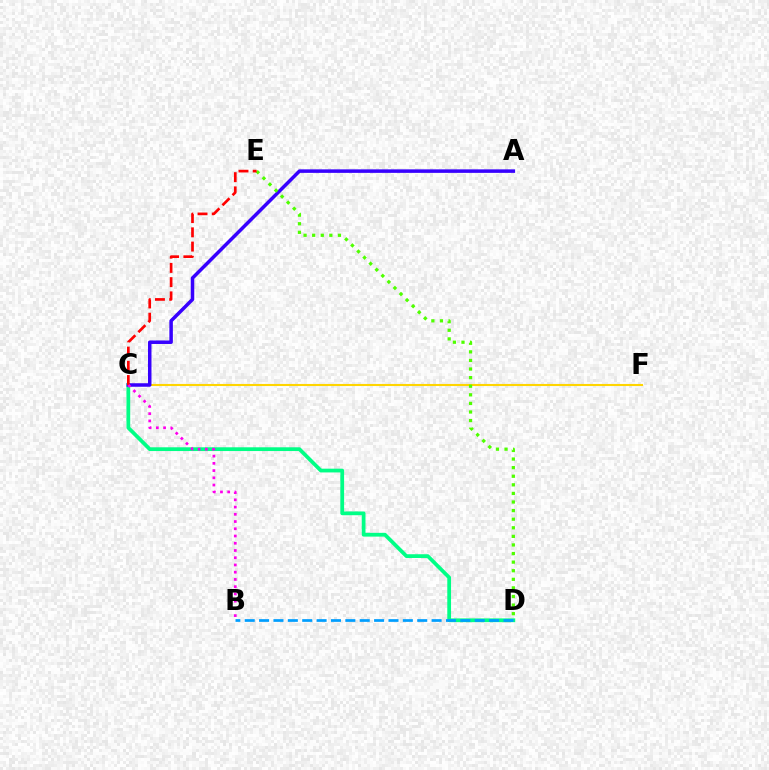{('C', 'D'): [{'color': '#00ff86', 'line_style': 'solid', 'thickness': 2.7}], ('C', 'F'): [{'color': '#ffd500', 'line_style': 'solid', 'thickness': 1.51}], ('A', 'C'): [{'color': '#3700ff', 'line_style': 'solid', 'thickness': 2.53}], ('B', 'D'): [{'color': '#009eff', 'line_style': 'dashed', 'thickness': 1.95}], ('D', 'E'): [{'color': '#4fff00', 'line_style': 'dotted', 'thickness': 2.33}], ('C', 'E'): [{'color': '#ff0000', 'line_style': 'dashed', 'thickness': 1.93}], ('B', 'C'): [{'color': '#ff00ed', 'line_style': 'dotted', 'thickness': 1.97}]}